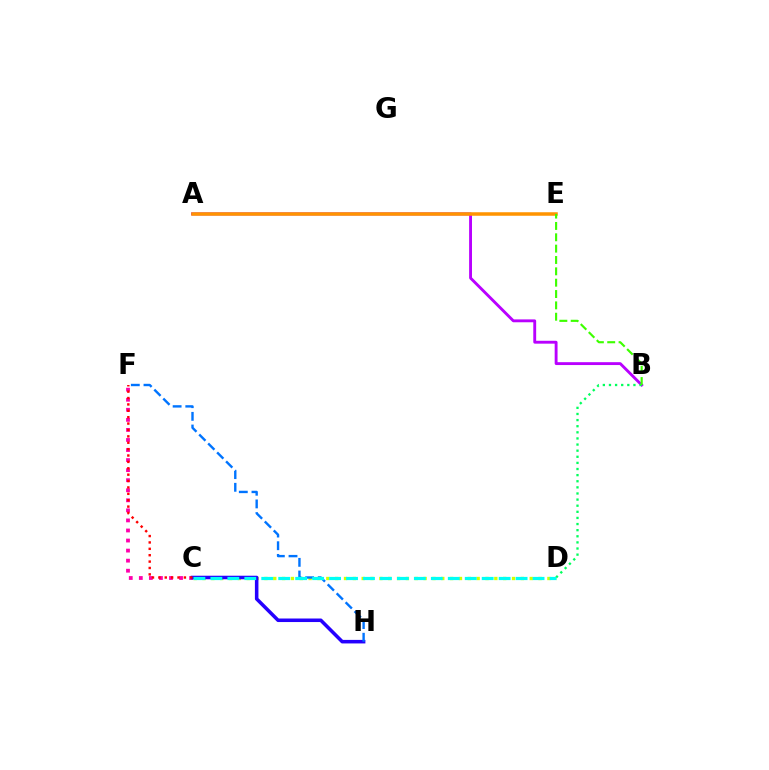{('C', 'D'): [{'color': '#d1ff00', 'line_style': 'dotted', 'thickness': 2.4}, {'color': '#00fff6', 'line_style': 'dashed', 'thickness': 2.3}], ('A', 'B'): [{'color': '#b900ff', 'line_style': 'solid', 'thickness': 2.07}], ('C', 'F'): [{'color': '#ff00ac', 'line_style': 'dotted', 'thickness': 2.73}, {'color': '#ff0000', 'line_style': 'dotted', 'thickness': 1.74}], ('C', 'H'): [{'color': '#2500ff', 'line_style': 'solid', 'thickness': 2.55}], ('B', 'D'): [{'color': '#00ff5c', 'line_style': 'dotted', 'thickness': 1.66}], ('A', 'E'): [{'color': '#ff9400', 'line_style': 'solid', 'thickness': 2.53}], ('B', 'E'): [{'color': '#3dff00', 'line_style': 'dashed', 'thickness': 1.54}], ('F', 'H'): [{'color': '#0074ff', 'line_style': 'dashed', 'thickness': 1.72}]}